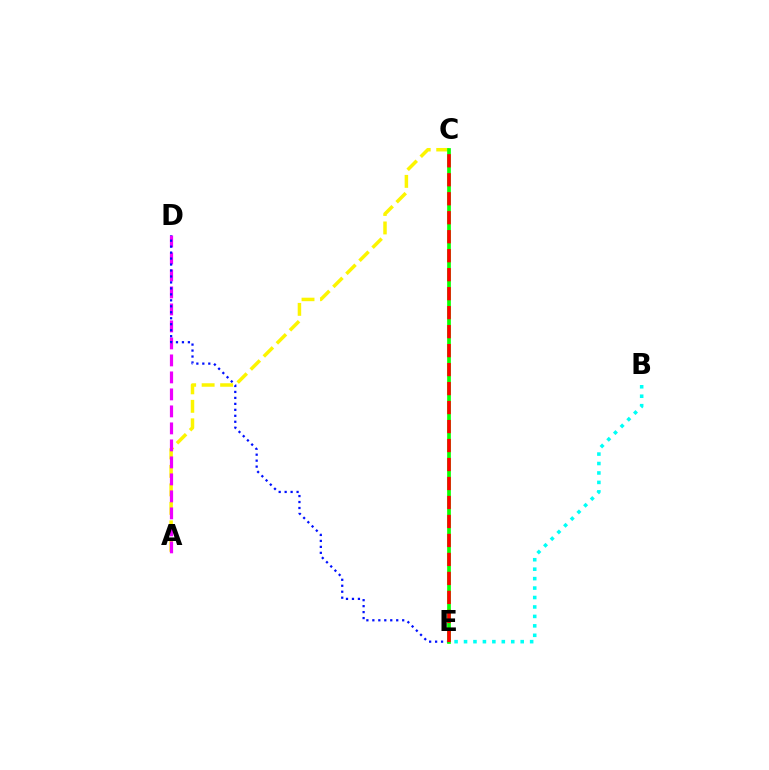{('A', 'C'): [{'color': '#fcf500', 'line_style': 'dashed', 'thickness': 2.51}], ('B', 'E'): [{'color': '#00fff6', 'line_style': 'dotted', 'thickness': 2.57}], ('A', 'D'): [{'color': '#ee00ff', 'line_style': 'dashed', 'thickness': 2.31}], ('D', 'E'): [{'color': '#0010ff', 'line_style': 'dotted', 'thickness': 1.62}], ('C', 'E'): [{'color': '#08ff00', 'line_style': 'solid', 'thickness': 2.67}, {'color': '#ff0000', 'line_style': 'dashed', 'thickness': 2.58}]}